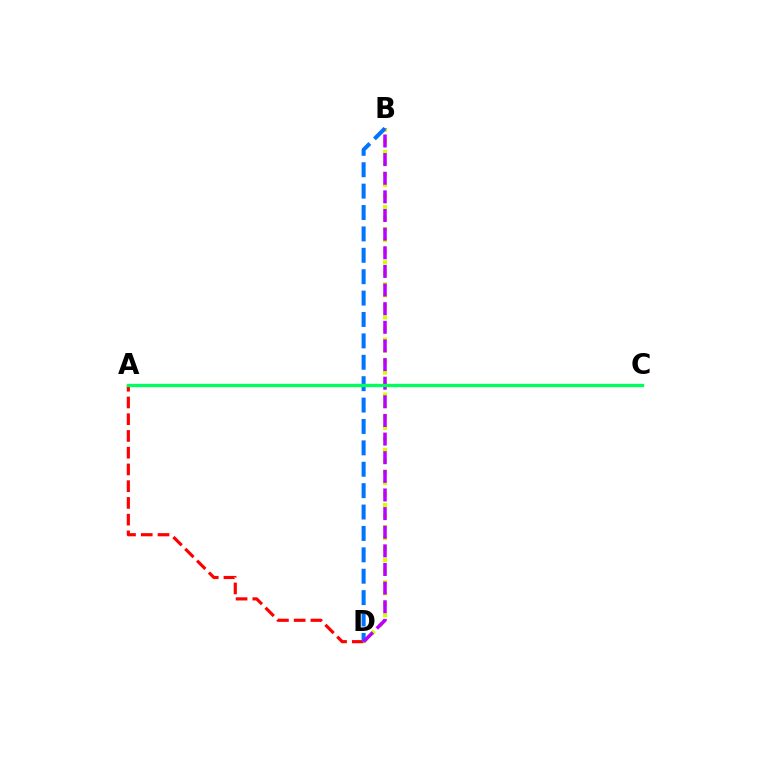{('A', 'D'): [{'color': '#ff0000', 'line_style': 'dashed', 'thickness': 2.27}], ('B', 'D'): [{'color': '#d1ff00', 'line_style': 'dotted', 'thickness': 3.0}, {'color': '#0074ff', 'line_style': 'dashed', 'thickness': 2.91}, {'color': '#b900ff', 'line_style': 'dashed', 'thickness': 2.53}], ('A', 'C'): [{'color': '#00ff5c', 'line_style': 'solid', 'thickness': 2.38}]}